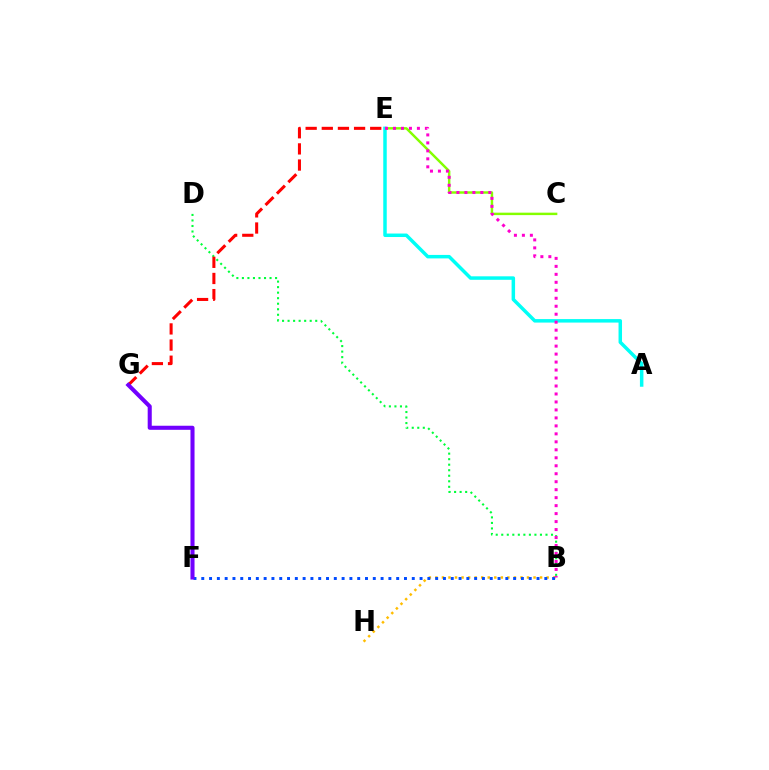{('C', 'E'): [{'color': '#84ff00', 'line_style': 'solid', 'thickness': 1.76}], ('B', 'D'): [{'color': '#00ff39', 'line_style': 'dotted', 'thickness': 1.5}], ('A', 'E'): [{'color': '#00fff6', 'line_style': 'solid', 'thickness': 2.51}], ('B', 'H'): [{'color': '#ffbd00', 'line_style': 'dotted', 'thickness': 1.78}], ('E', 'G'): [{'color': '#ff0000', 'line_style': 'dashed', 'thickness': 2.19}], ('B', 'F'): [{'color': '#004bff', 'line_style': 'dotted', 'thickness': 2.12}], ('B', 'E'): [{'color': '#ff00cf', 'line_style': 'dotted', 'thickness': 2.17}], ('F', 'G'): [{'color': '#7200ff', 'line_style': 'solid', 'thickness': 2.93}]}